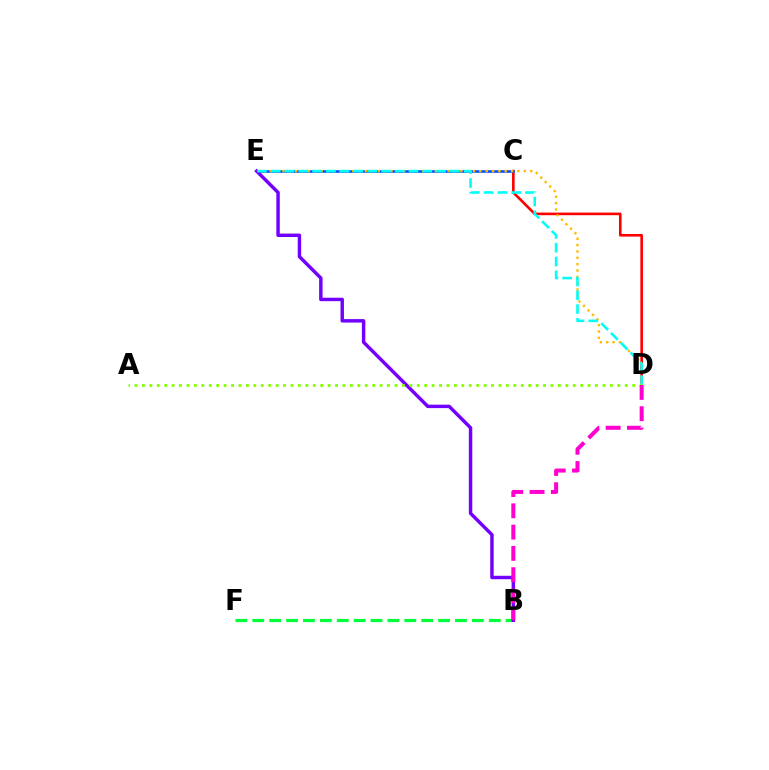{('B', 'F'): [{'color': '#00ff39', 'line_style': 'dashed', 'thickness': 2.29}], ('C', 'D'): [{'color': '#ff0000', 'line_style': 'solid', 'thickness': 1.89}], ('C', 'E'): [{'color': '#004bff', 'line_style': 'solid', 'thickness': 1.85}], ('D', 'E'): [{'color': '#ffbd00', 'line_style': 'dotted', 'thickness': 1.73}, {'color': '#00fff6', 'line_style': 'dashed', 'thickness': 1.87}], ('B', 'E'): [{'color': '#7200ff', 'line_style': 'solid', 'thickness': 2.48}], ('A', 'D'): [{'color': '#84ff00', 'line_style': 'dotted', 'thickness': 2.02}], ('B', 'D'): [{'color': '#ff00cf', 'line_style': 'dashed', 'thickness': 2.89}]}